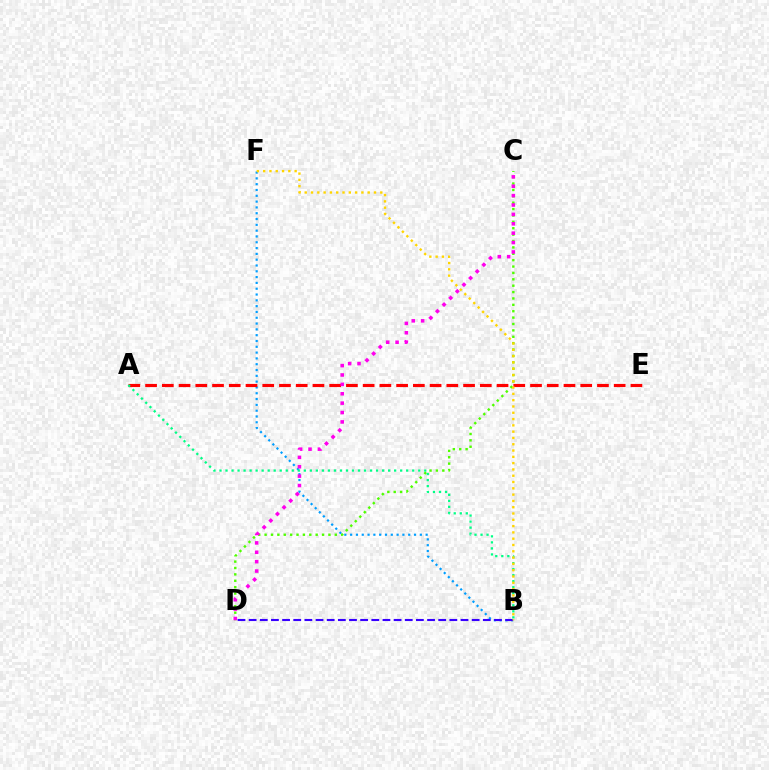{('C', 'D'): [{'color': '#4fff00', 'line_style': 'dotted', 'thickness': 1.73}, {'color': '#ff00ed', 'line_style': 'dotted', 'thickness': 2.55}], ('B', 'F'): [{'color': '#009eff', 'line_style': 'dotted', 'thickness': 1.58}, {'color': '#ffd500', 'line_style': 'dotted', 'thickness': 1.71}], ('A', 'E'): [{'color': '#ff0000', 'line_style': 'dashed', 'thickness': 2.27}], ('A', 'B'): [{'color': '#00ff86', 'line_style': 'dotted', 'thickness': 1.64}], ('B', 'D'): [{'color': '#3700ff', 'line_style': 'dashed', 'thickness': 1.51}]}